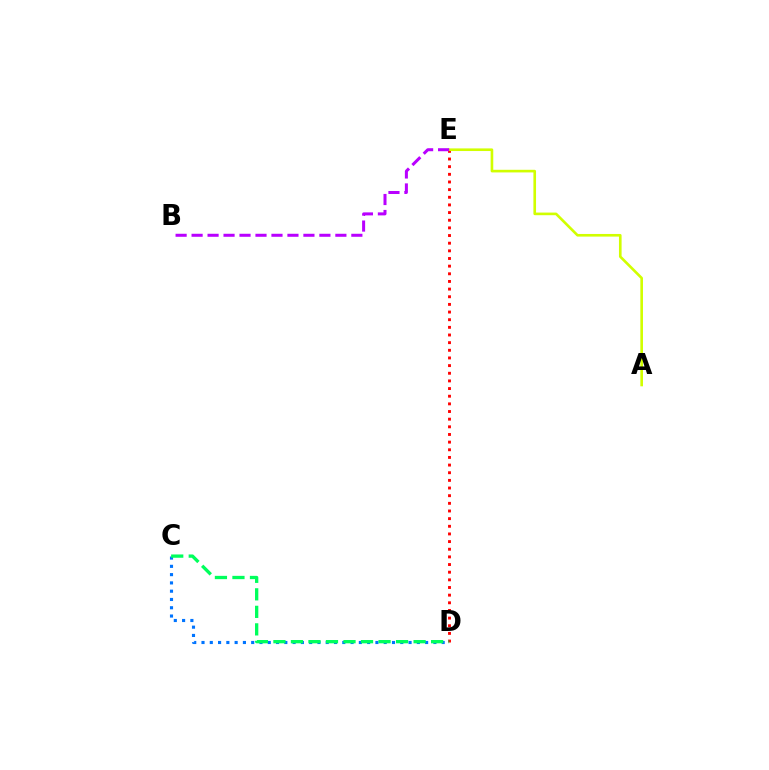{('D', 'E'): [{'color': '#ff0000', 'line_style': 'dotted', 'thickness': 2.08}], ('A', 'E'): [{'color': '#d1ff00', 'line_style': 'solid', 'thickness': 1.89}], ('C', 'D'): [{'color': '#0074ff', 'line_style': 'dotted', 'thickness': 2.25}, {'color': '#00ff5c', 'line_style': 'dashed', 'thickness': 2.38}], ('B', 'E'): [{'color': '#b900ff', 'line_style': 'dashed', 'thickness': 2.17}]}